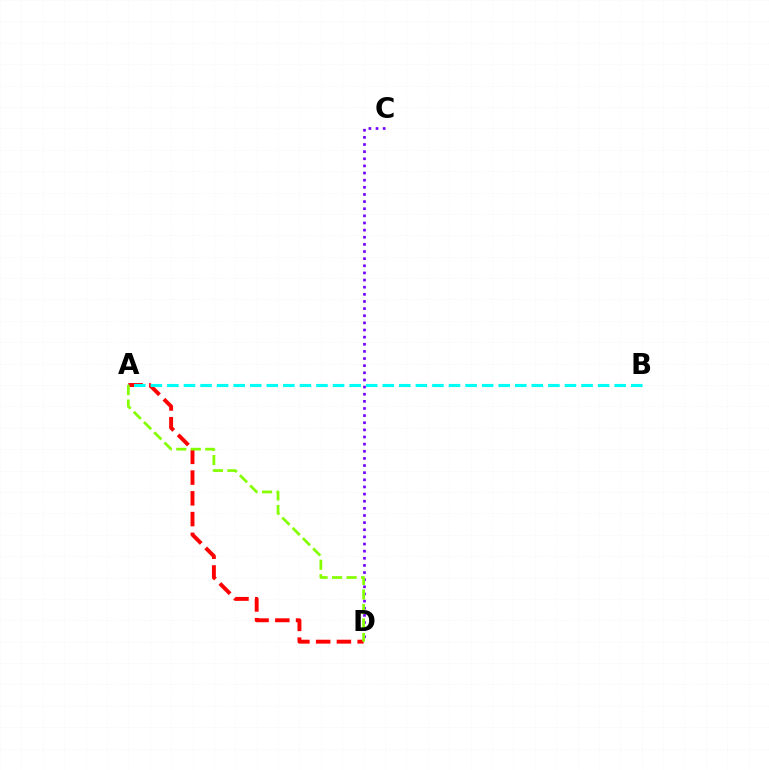{('C', 'D'): [{'color': '#7200ff', 'line_style': 'dotted', 'thickness': 1.94}], ('A', 'D'): [{'color': '#ff0000', 'line_style': 'dashed', 'thickness': 2.82}, {'color': '#84ff00', 'line_style': 'dashed', 'thickness': 1.97}], ('A', 'B'): [{'color': '#00fff6', 'line_style': 'dashed', 'thickness': 2.25}]}